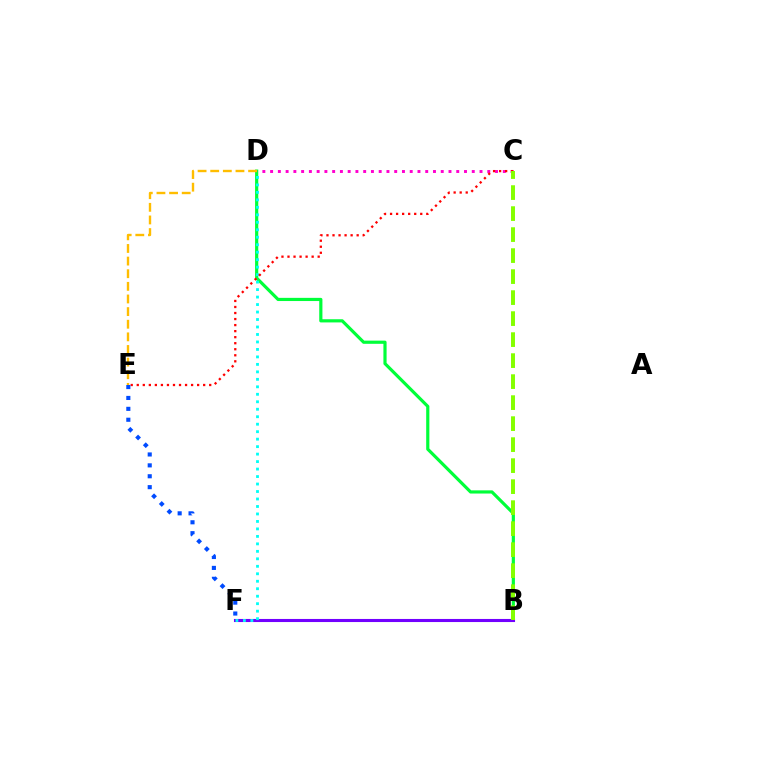{('B', 'D'): [{'color': '#00ff39', 'line_style': 'solid', 'thickness': 2.29}], ('B', 'F'): [{'color': '#7200ff', 'line_style': 'solid', 'thickness': 2.22}], ('D', 'E'): [{'color': '#ffbd00', 'line_style': 'dashed', 'thickness': 1.72}], ('C', 'D'): [{'color': '#ff00cf', 'line_style': 'dotted', 'thickness': 2.11}], ('D', 'F'): [{'color': '#00fff6', 'line_style': 'dotted', 'thickness': 2.03}], ('C', 'E'): [{'color': '#ff0000', 'line_style': 'dotted', 'thickness': 1.64}], ('B', 'C'): [{'color': '#84ff00', 'line_style': 'dashed', 'thickness': 2.85}], ('E', 'F'): [{'color': '#004bff', 'line_style': 'dotted', 'thickness': 2.96}]}